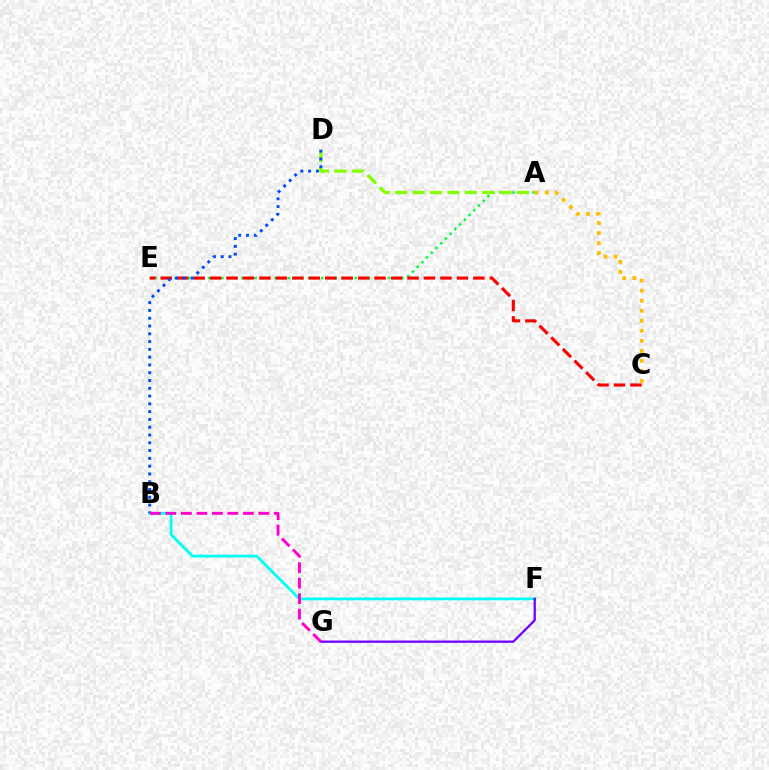{('A', 'E'): [{'color': '#00ff39', 'line_style': 'dotted', 'thickness': 1.81}], ('A', 'D'): [{'color': '#84ff00', 'line_style': 'dashed', 'thickness': 2.37}], ('A', 'C'): [{'color': '#ffbd00', 'line_style': 'dotted', 'thickness': 2.73}], ('B', 'F'): [{'color': '#00fff6', 'line_style': 'solid', 'thickness': 2.0}], ('F', 'G'): [{'color': '#7200ff', 'line_style': 'solid', 'thickness': 1.64}], ('C', 'E'): [{'color': '#ff0000', 'line_style': 'dashed', 'thickness': 2.24}], ('B', 'D'): [{'color': '#004bff', 'line_style': 'dotted', 'thickness': 2.12}], ('B', 'G'): [{'color': '#ff00cf', 'line_style': 'dashed', 'thickness': 2.1}]}